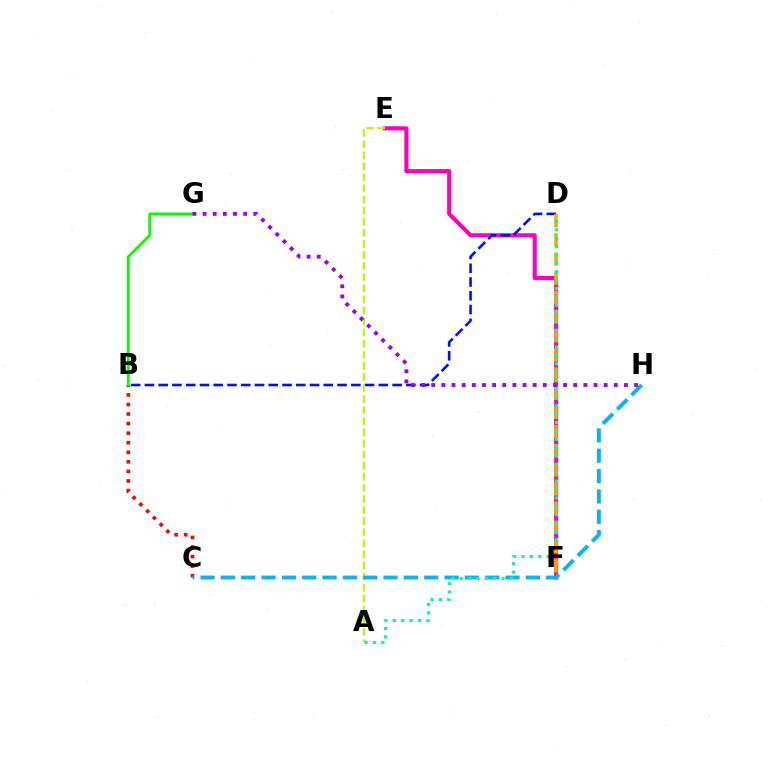{('E', 'F'): [{'color': '#ff00bd', 'line_style': 'solid', 'thickness': 2.94}], ('B', 'D'): [{'color': '#0010ff', 'line_style': 'dashed', 'thickness': 1.87}], ('A', 'E'): [{'color': '#b3ff00', 'line_style': 'dashed', 'thickness': 1.51}], ('B', 'C'): [{'color': '#ff0000', 'line_style': 'dotted', 'thickness': 2.6}], ('C', 'H'): [{'color': '#00b5ff', 'line_style': 'dashed', 'thickness': 2.76}], ('D', 'F'): [{'color': '#ffa500', 'line_style': 'dashed', 'thickness': 2.6}], ('A', 'D'): [{'color': '#00ff9d', 'line_style': 'dotted', 'thickness': 2.28}], ('B', 'G'): [{'color': '#08ff00', 'line_style': 'solid', 'thickness': 2.0}], ('G', 'H'): [{'color': '#9b00ff', 'line_style': 'dotted', 'thickness': 2.76}]}